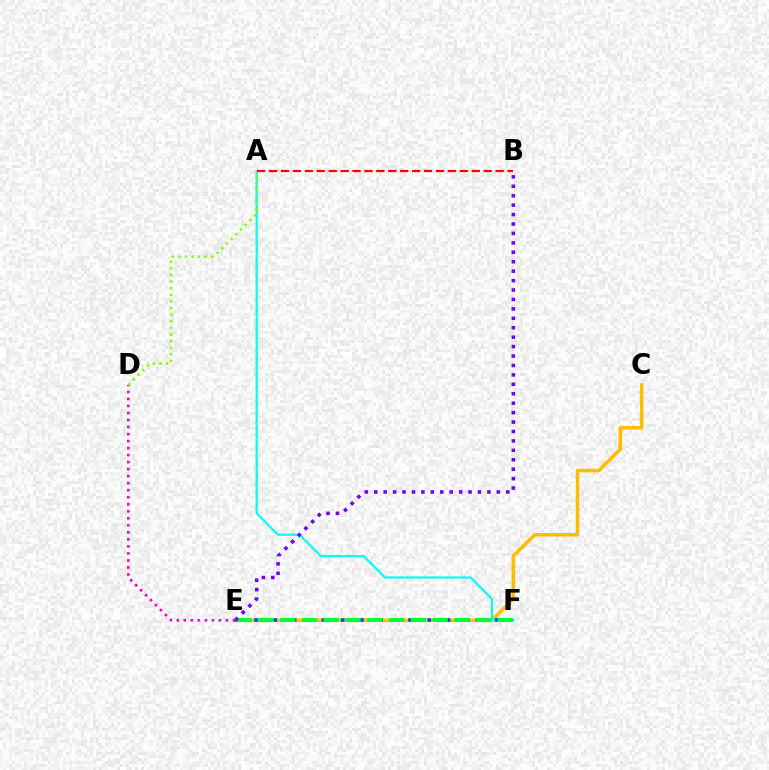{('C', 'E'): [{'color': '#ffbd00', 'line_style': 'solid', 'thickness': 2.53}], ('A', 'F'): [{'color': '#00fff6', 'line_style': 'solid', 'thickness': 1.59}], ('E', 'F'): [{'color': '#004bff', 'line_style': 'dotted', 'thickness': 2.62}, {'color': '#00ff39', 'line_style': 'dashed', 'thickness': 2.96}], ('D', 'E'): [{'color': '#ff00cf', 'line_style': 'dotted', 'thickness': 1.91}], ('A', 'B'): [{'color': '#ff0000', 'line_style': 'dashed', 'thickness': 1.62}], ('A', 'D'): [{'color': '#84ff00', 'line_style': 'dotted', 'thickness': 1.8}], ('B', 'E'): [{'color': '#7200ff', 'line_style': 'dotted', 'thickness': 2.56}]}